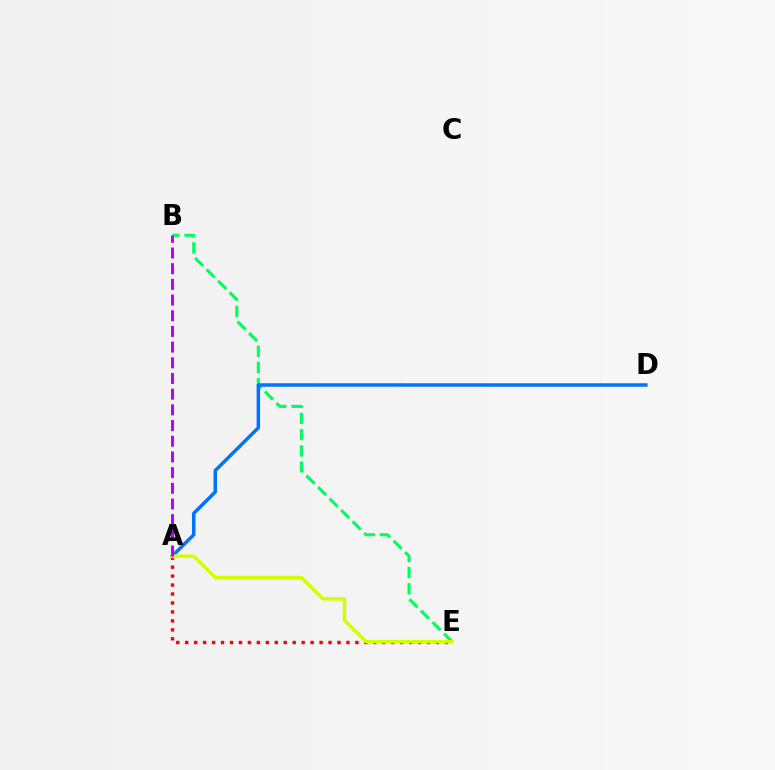{('B', 'E'): [{'color': '#00ff5c', 'line_style': 'dashed', 'thickness': 2.21}], ('A', 'D'): [{'color': '#0074ff', 'line_style': 'solid', 'thickness': 2.51}], ('A', 'E'): [{'color': '#ff0000', 'line_style': 'dotted', 'thickness': 2.43}, {'color': '#d1ff00', 'line_style': 'solid', 'thickness': 2.46}], ('A', 'B'): [{'color': '#b900ff', 'line_style': 'dashed', 'thickness': 2.13}]}